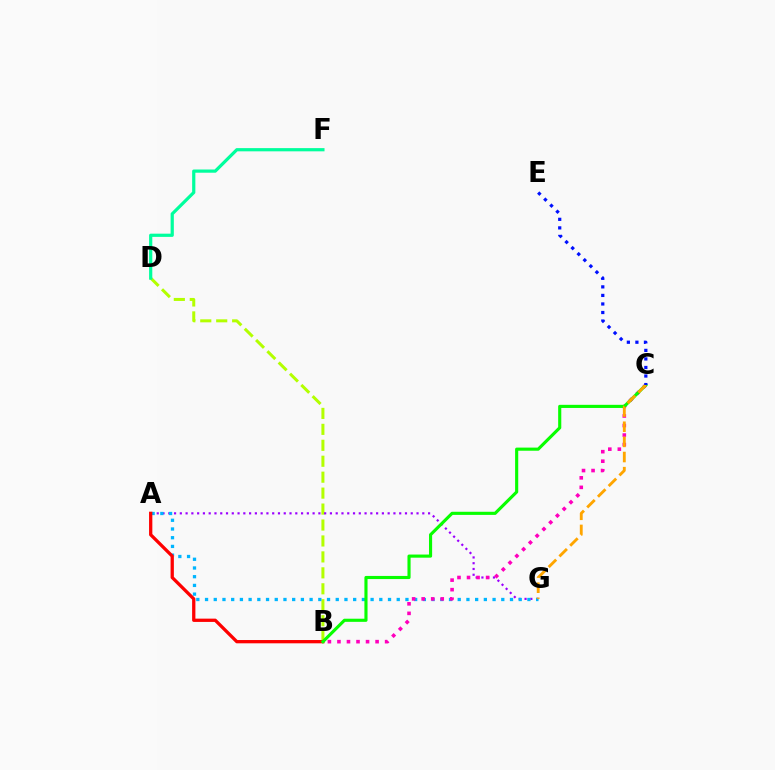{('B', 'D'): [{'color': '#b3ff00', 'line_style': 'dashed', 'thickness': 2.17}], ('A', 'G'): [{'color': '#9b00ff', 'line_style': 'dotted', 'thickness': 1.57}, {'color': '#00b5ff', 'line_style': 'dotted', 'thickness': 2.37}], ('D', 'F'): [{'color': '#00ff9d', 'line_style': 'solid', 'thickness': 2.31}], ('A', 'B'): [{'color': '#ff0000', 'line_style': 'solid', 'thickness': 2.36}], ('B', 'C'): [{'color': '#ff00bd', 'line_style': 'dotted', 'thickness': 2.59}, {'color': '#08ff00', 'line_style': 'solid', 'thickness': 2.25}], ('C', 'G'): [{'color': '#ffa500', 'line_style': 'dashed', 'thickness': 2.06}], ('C', 'E'): [{'color': '#0010ff', 'line_style': 'dotted', 'thickness': 2.32}]}